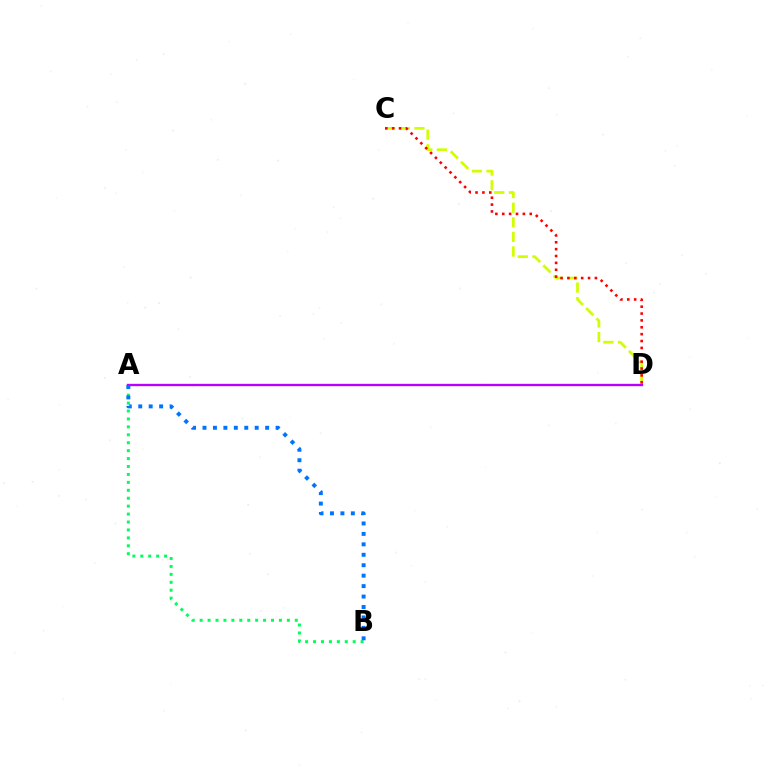{('C', 'D'): [{'color': '#d1ff00', 'line_style': 'dashed', 'thickness': 1.98}, {'color': '#ff0000', 'line_style': 'dotted', 'thickness': 1.87}], ('A', 'D'): [{'color': '#b900ff', 'line_style': 'solid', 'thickness': 1.69}], ('A', 'B'): [{'color': '#00ff5c', 'line_style': 'dotted', 'thickness': 2.15}, {'color': '#0074ff', 'line_style': 'dotted', 'thickness': 2.84}]}